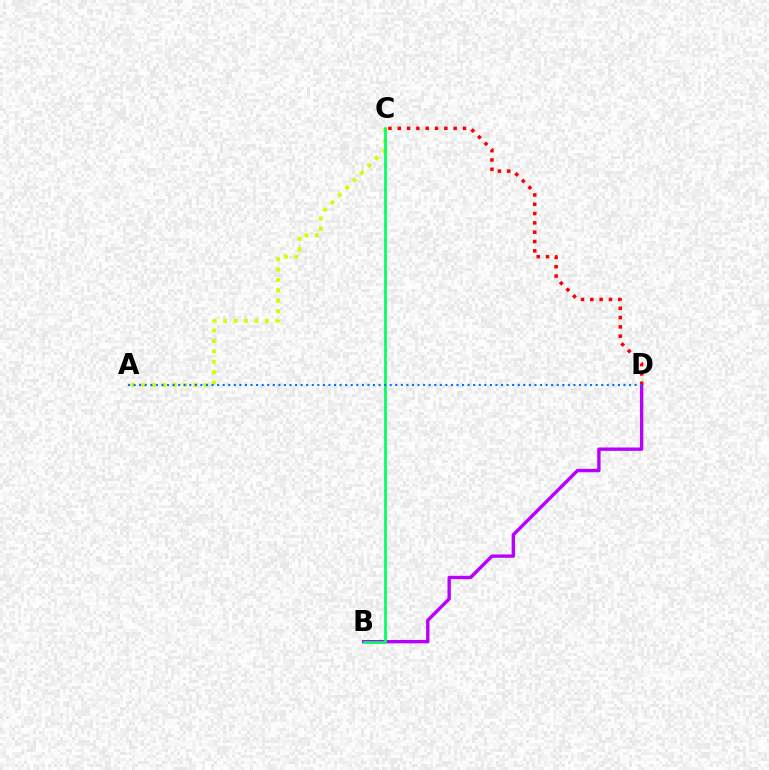{('A', 'C'): [{'color': '#d1ff00', 'line_style': 'dotted', 'thickness': 2.83}], ('B', 'D'): [{'color': '#b900ff', 'line_style': 'solid', 'thickness': 2.43}], ('B', 'C'): [{'color': '#00ff5c', 'line_style': 'solid', 'thickness': 1.92}], ('C', 'D'): [{'color': '#ff0000', 'line_style': 'dotted', 'thickness': 2.53}], ('A', 'D'): [{'color': '#0074ff', 'line_style': 'dotted', 'thickness': 1.51}]}